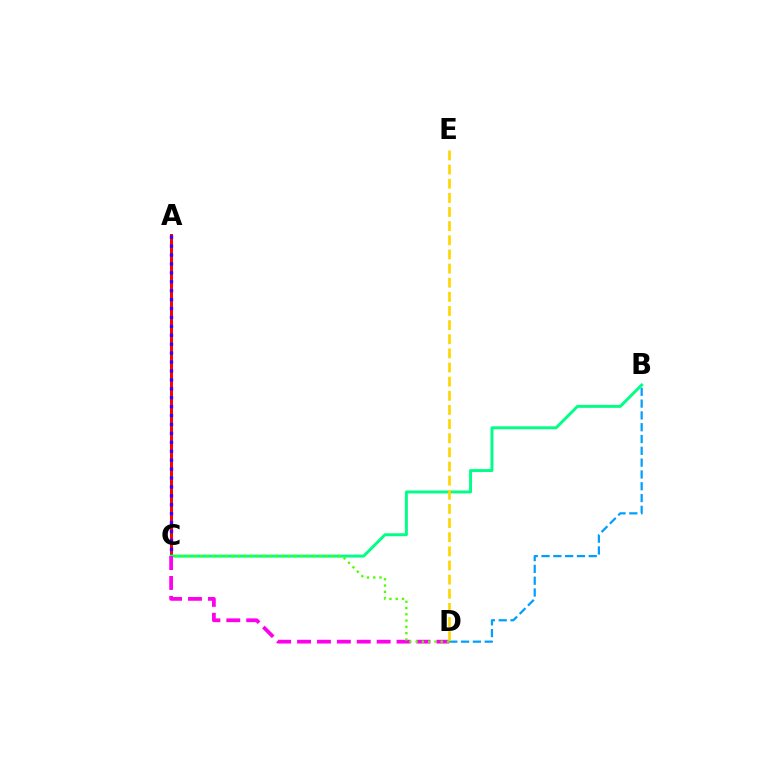{('B', 'D'): [{'color': '#009eff', 'line_style': 'dashed', 'thickness': 1.6}], ('A', 'C'): [{'color': '#ff0000', 'line_style': 'solid', 'thickness': 2.16}, {'color': '#3700ff', 'line_style': 'dotted', 'thickness': 2.42}], ('B', 'C'): [{'color': '#00ff86', 'line_style': 'solid', 'thickness': 2.11}], ('C', 'D'): [{'color': '#ff00ed', 'line_style': 'dashed', 'thickness': 2.7}, {'color': '#4fff00', 'line_style': 'dotted', 'thickness': 1.7}], ('D', 'E'): [{'color': '#ffd500', 'line_style': 'dashed', 'thickness': 1.92}]}